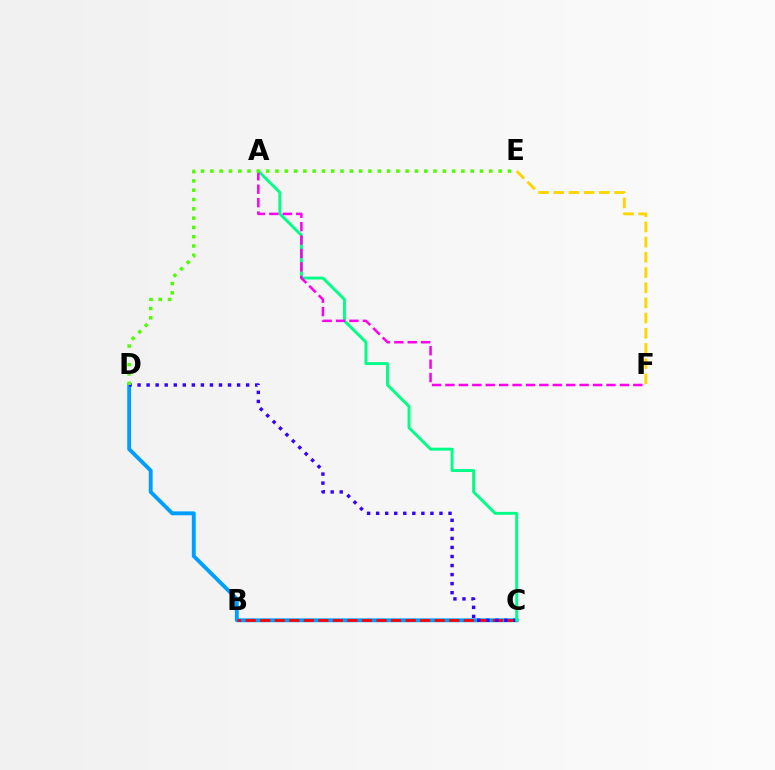{('C', 'D'): [{'color': '#009eff', 'line_style': 'solid', 'thickness': 2.79}, {'color': '#3700ff', 'line_style': 'dotted', 'thickness': 2.46}], ('B', 'C'): [{'color': '#ff0000', 'line_style': 'dashed', 'thickness': 1.98}], ('A', 'C'): [{'color': '#00ff86', 'line_style': 'solid', 'thickness': 2.11}], ('A', 'F'): [{'color': '#ff00ed', 'line_style': 'dashed', 'thickness': 1.82}], ('E', 'F'): [{'color': '#ffd500', 'line_style': 'dashed', 'thickness': 2.06}], ('D', 'E'): [{'color': '#4fff00', 'line_style': 'dotted', 'thickness': 2.53}]}